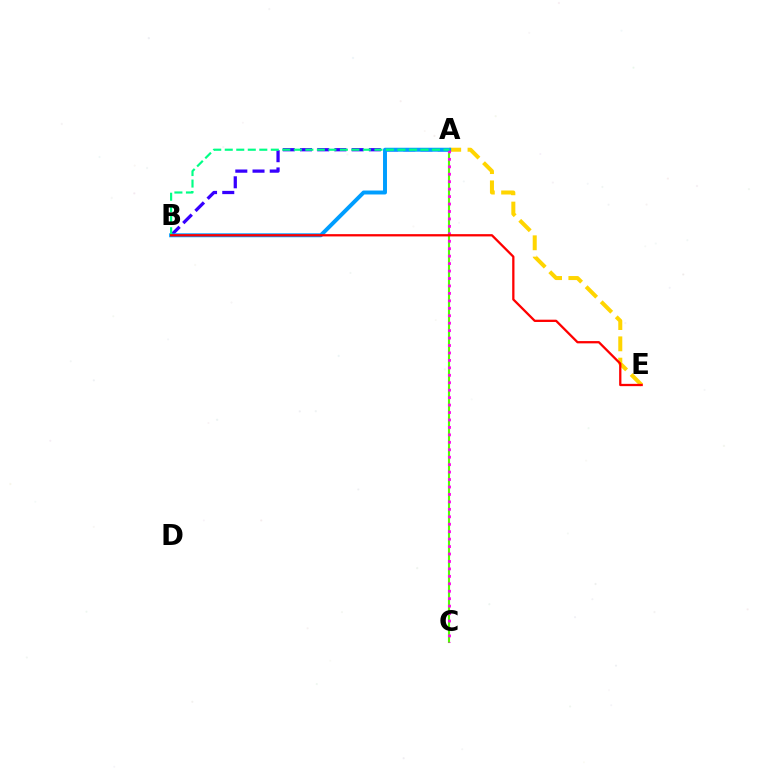{('A', 'E'): [{'color': '#ffd500', 'line_style': 'dashed', 'thickness': 2.89}], ('A', 'C'): [{'color': '#4fff00', 'line_style': 'solid', 'thickness': 1.53}, {'color': '#ff00ed', 'line_style': 'dotted', 'thickness': 2.02}], ('A', 'B'): [{'color': '#3700ff', 'line_style': 'dashed', 'thickness': 2.34}, {'color': '#009eff', 'line_style': 'solid', 'thickness': 2.84}, {'color': '#00ff86', 'line_style': 'dashed', 'thickness': 1.56}], ('B', 'E'): [{'color': '#ff0000', 'line_style': 'solid', 'thickness': 1.64}]}